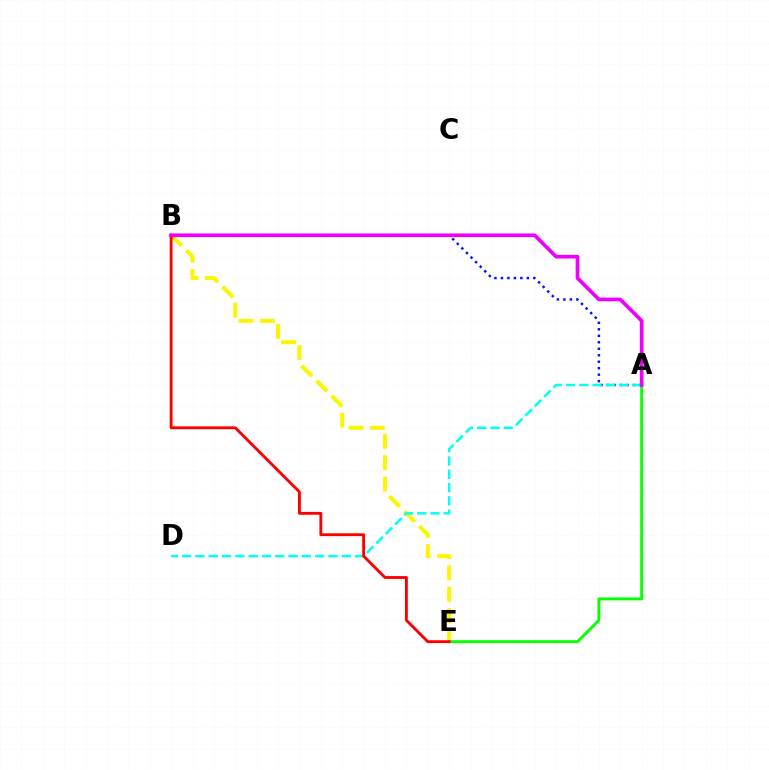{('B', 'E'): [{'color': '#fcf500', 'line_style': 'dashed', 'thickness': 2.9}, {'color': '#ff0000', 'line_style': 'solid', 'thickness': 2.06}], ('A', 'B'): [{'color': '#0010ff', 'line_style': 'dotted', 'thickness': 1.76}, {'color': '#ee00ff', 'line_style': 'solid', 'thickness': 2.66}], ('A', 'E'): [{'color': '#08ff00', 'line_style': 'solid', 'thickness': 2.1}], ('A', 'D'): [{'color': '#00fff6', 'line_style': 'dashed', 'thickness': 1.81}]}